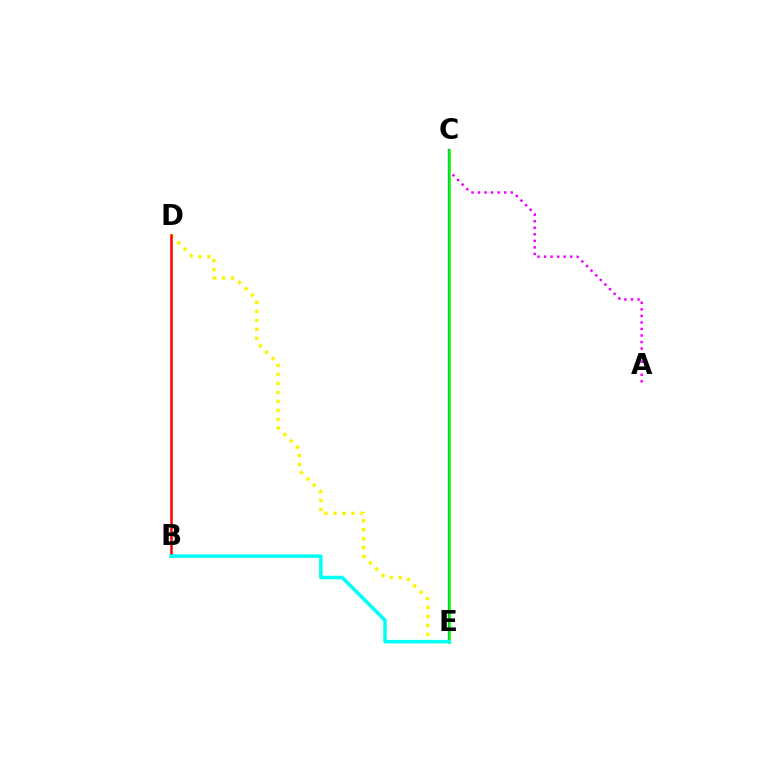{('D', 'E'): [{'color': '#fcf500', 'line_style': 'dotted', 'thickness': 2.44}], ('C', 'E'): [{'color': '#0010ff', 'line_style': 'solid', 'thickness': 1.61}, {'color': '#08ff00', 'line_style': 'solid', 'thickness': 1.85}], ('A', 'C'): [{'color': '#ee00ff', 'line_style': 'dotted', 'thickness': 1.78}], ('B', 'D'): [{'color': '#ff0000', 'line_style': 'solid', 'thickness': 1.81}], ('B', 'E'): [{'color': '#00fff6', 'line_style': 'solid', 'thickness': 2.54}]}